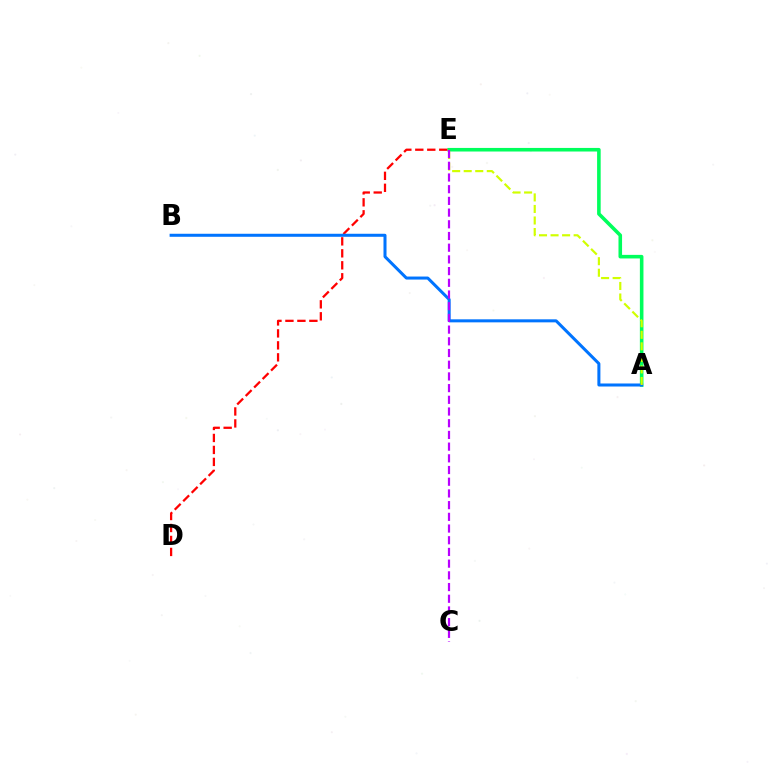{('A', 'E'): [{'color': '#00ff5c', 'line_style': 'solid', 'thickness': 2.58}, {'color': '#d1ff00', 'line_style': 'dashed', 'thickness': 1.57}], ('D', 'E'): [{'color': '#ff0000', 'line_style': 'dashed', 'thickness': 1.63}], ('A', 'B'): [{'color': '#0074ff', 'line_style': 'solid', 'thickness': 2.18}], ('C', 'E'): [{'color': '#b900ff', 'line_style': 'dashed', 'thickness': 1.59}]}